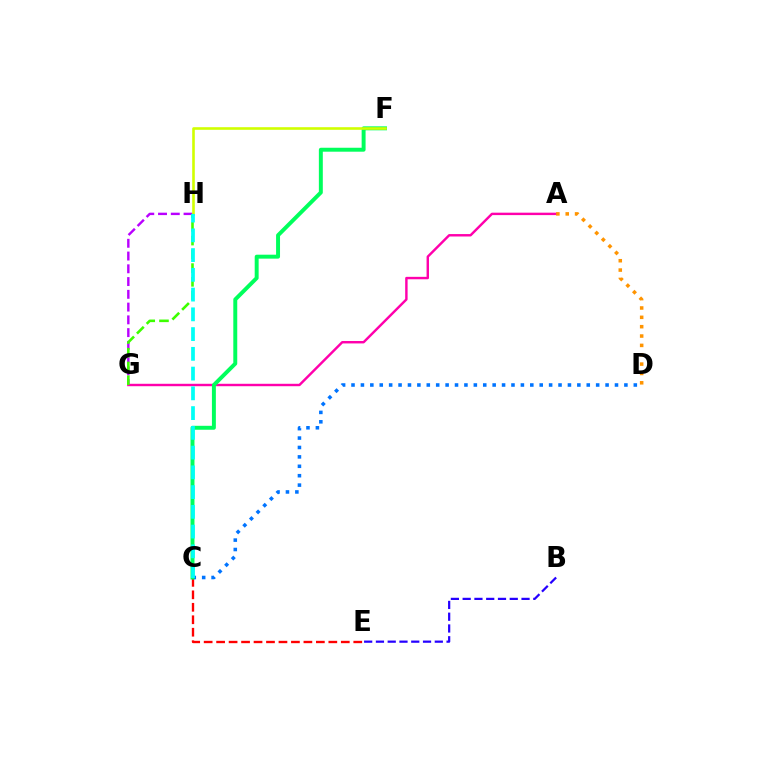{('A', 'G'): [{'color': '#ff00ac', 'line_style': 'solid', 'thickness': 1.75}], ('G', 'H'): [{'color': '#b900ff', 'line_style': 'dashed', 'thickness': 1.73}, {'color': '#3dff00', 'line_style': 'dashed', 'thickness': 1.87}], ('C', 'E'): [{'color': '#ff0000', 'line_style': 'dashed', 'thickness': 1.69}], ('A', 'D'): [{'color': '#ff9400', 'line_style': 'dotted', 'thickness': 2.54}], ('C', 'D'): [{'color': '#0074ff', 'line_style': 'dotted', 'thickness': 2.56}], ('C', 'F'): [{'color': '#00ff5c', 'line_style': 'solid', 'thickness': 2.84}], ('B', 'E'): [{'color': '#2500ff', 'line_style': 'dashed', 'thickness': 1.6}], ('F', 'H'): [{'color': '#d1ff00', 'line_style': 'solid', 'thickness': 1.88}], ('C', 'H'): [{'color': '#00fff6', 'line_style': 'dashed', 'thickness': 2.68}]}